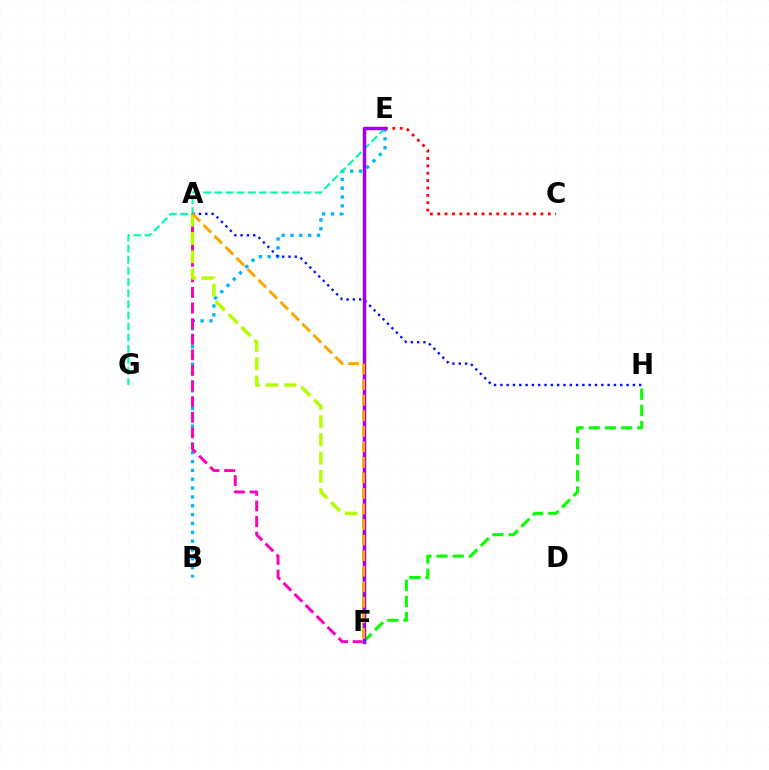{('B', 'E'): [{'color': '#00b5ff', 'line_style': 'dotted', 'thickness': 2.4}], ('A', 'F'): [{'color': '#ff00bd', 'line_style': 'dashed', 'thickness': 2.12}, {'color': '#b3ff00', 'line_style': 'dashed', 'thickness': 2.48}, {'color': '#ffa500', 'line_style': 'dashed', 'thickness': 2.11}], ('C', 'E'): [{'color': '#ff0000', 'line_style': 'dotted', 'thickness': 2.0}], ('E', 'G'): [{'color': '#00ff9d', 'line_style': 'dashed', 'thickness': 1.51}], ('F', 'H'): [{'color': '#08ff00', 'line_style': 'dashed', 'thickness': 2.2}], ('A', 'H'): [{'color': '#0010ff', 'line_style': 'dotted', 'thickness': 1.71}], ('E', 'F'): [{'color': '#9b00ff', 'line_style': 'solid', 'thickness': 2.49}]}